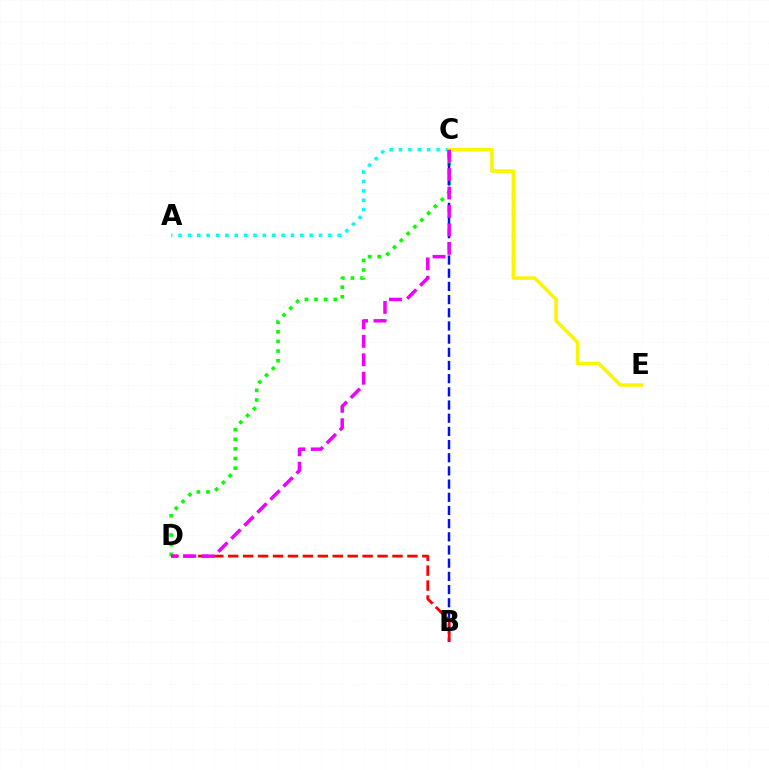{('A', 'C'): [{'color': '#00fff6', 'line_style': 'dotted', 'thickness': 2.55}], ('C', 'E'): [{'color': '#fcf500', 'line_style': 'solid', 'thickness': 2.53}], ('C', 'D'): [{'color': '#08ff00', 'line_style': 'dotted', 'thickness': 2.62}, {'color': '#ee00ff', 'line_style': 'dashed', 'thickness': 2.51}], ('B', 'C'): [{'color': '#0010ff', 'line_style': 'dashed', 'thickness': 1.79}], ('B', 'D'): [{'color': '#ff0000', 'line_style': 'dashed', 'thickness': 2.03}]}